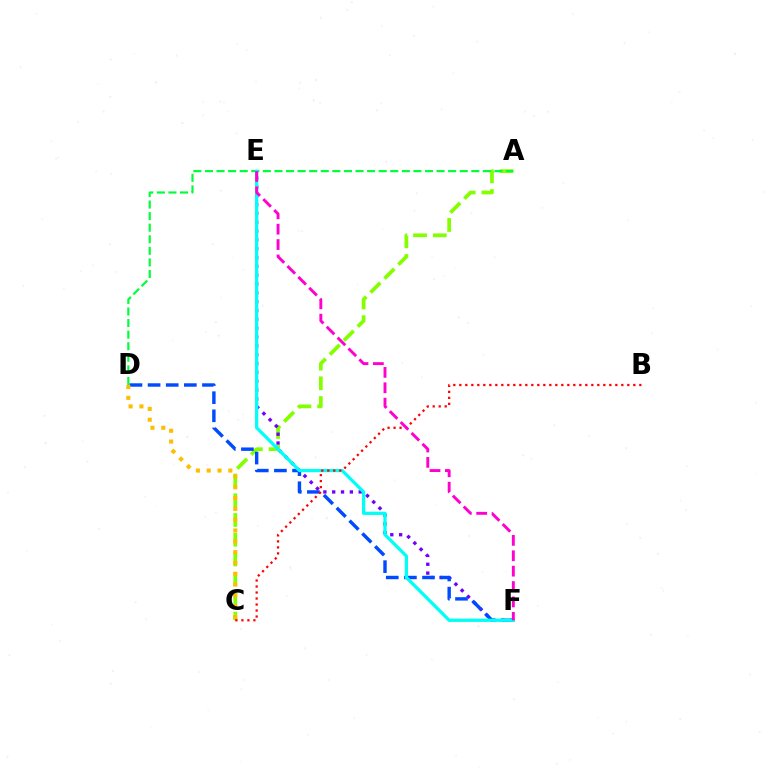{('A', 'C'): [{'color': '#84ff00', 'line_style': 'dashed', 'thickness': 2.68}], ('E', 'F'): [{'color': '#7200ff', 'line_style': 'dotted', 'thickness': 2.4}, {'color': '#00fff6', 'line_style': 'solid', 'thickness': 2.35}, {'color': '#ff00cf', 'line_style': 'dashed', 'thickness': 2.09}], ('A', 'D'): [{'color': '#00ff39', 'line_style': 'dashed', 'thickness': 1.57}], ('D', 'F'): [{'color': '#004bff', 'line_style': 'dashed', 'thickness': 2.46}], ('C', 'D'): [{'color': '#ffbd00', 'line_style': 'dotted', 'thickness': 2.94}], ('B', 'C'): [{'color': '#ff0000', 'line_style': 'dotted', 'thickness': 1.63}]}